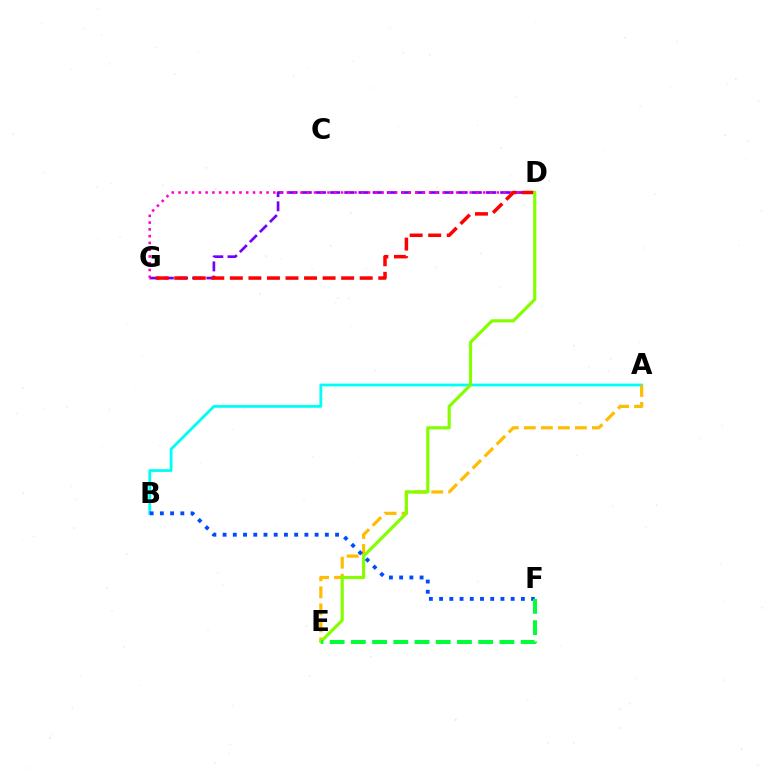{('D', 'G'): [{'color': '#7200ff', 'line_style': 'dashed', 'thickness': 1.93}, {'color': '#ff00cf', 'line_style': 'dotted', 'thickness': 1.84}, {'color': '#ff0000', 'line_style': 'dashed', 'thickness': 2.52}], ('A', 'B'): [{'color': '#00fff6', 'line_style': 'solid', 'thickness': 2.02}], ('A', 'E'): [{'color': '#ffbd00', 'line_style': 'dashed', 'thickness': 2.31}], ('D', 'E'): [{'color': '#84ff00', 'line_style': 'solid', 'thickness': 2.28}], ('B', 'F'): [{'color': '#004bff', 'line_style': 'dotted', 'thickness': 2.78}], ('E', 'F'): [{'color': '#00ff39', 'line_style': 'dashed', 'thickness': 2.88}]}